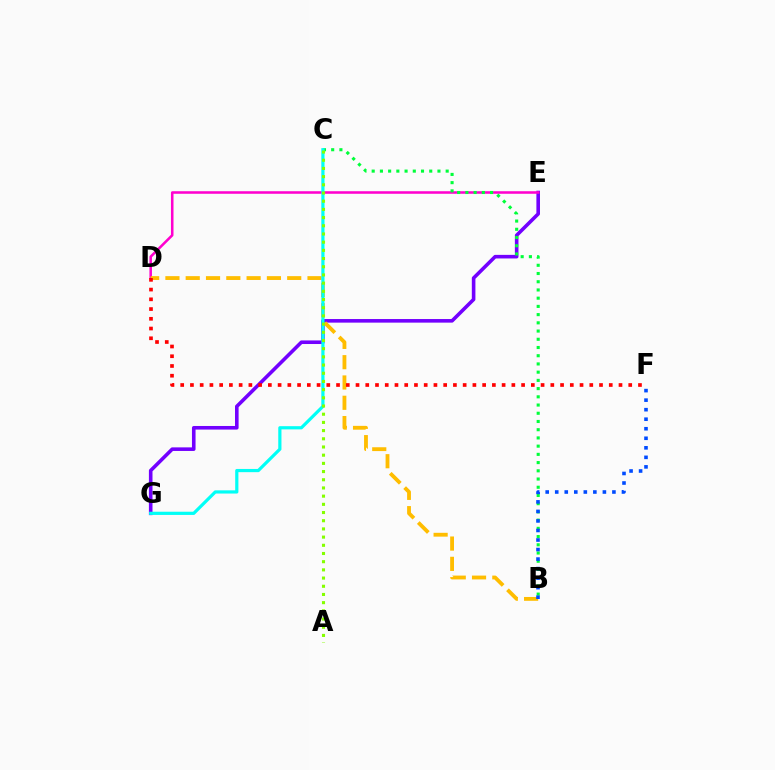{('E', 'G'): [{'color': '#7200ff', 'line_style': 'solid', 'thickness': 2.59}], ('D', 'E'): [{'color': '#ff00cf', 'line_style': 'solid', 'thickness': 1.83}], ('B', 'C'): [{'color': '#00ff39', 'line_style': 'dotted', 'thickness': 2.23}], ('B', 'D'): [{'color': '#ffbd00', 'line_style': 'dashed', 'thickness': 2.76}], ('C', 'G'): [{'color': '#00fff6', 'line_style': 'solid', 'thickness': 2.31}], ('B', 'F'): [{'color': '#004bff', 'line_style': 'dotted', 'thickness': 2.59}], ('D', 'F'): [{'color': '#ff0000', 'line_style': 'dotted', 'thickness': 2.65}], ('A', 'C'): [{'color': '#84ff00', 'line_style': 'dotted', 'thickness': 2.23}]}